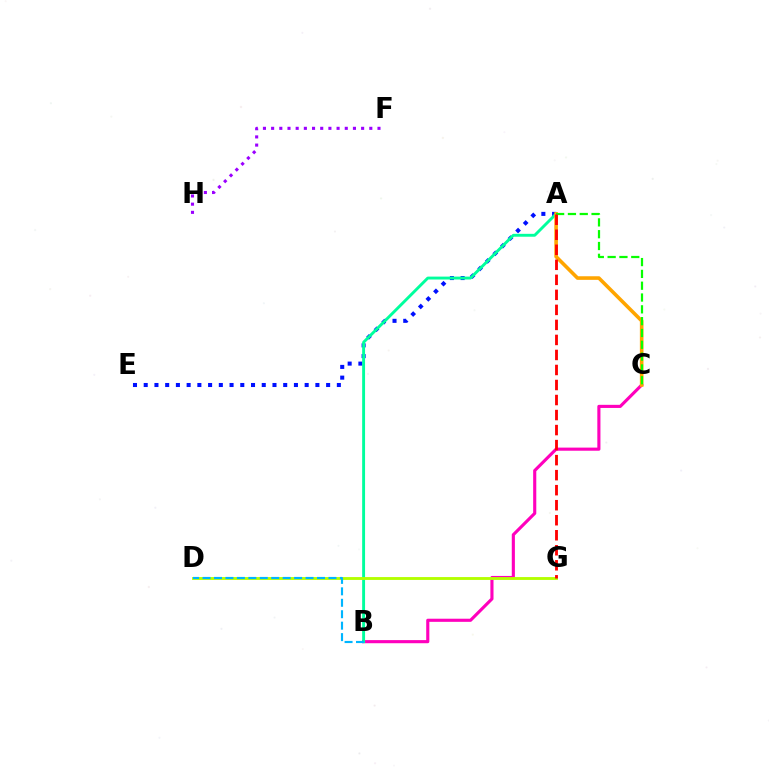{('B', 'C'): [{'color': '#ff00bd', 'line_style': 'solid', 'thickness': 2.25}], ('A', 'E'): [{'color': '#0010ff', 'line_style': 'dotted', 'thickness': 2.92}], ('A', 'B'): [{'color': '#00ff9d', 'line_style': 'solid', 'thickness': 2.09}], ('D', 'G'): [{'color': '#b3ff00', 'line_style': 'solid', 'thickness': 2.06}], ('F', 'H'): [{'color': '#9b00ff', 'line_style': 'dotted', 'thickness': 2.22}], ('A', 'C'): [{'color': '#ffa500', 'line_style': 'solid', 'thickness': 2.59}, {'color': '#08ff00', 'line_style': 'dashed', 'thickness': 1.6}], ('B', 'D'): [{'color': '#00b5ff', 'line_style': 'dashed', 'thickness': 1.55}], ('A', 'G'): [{'color': '#ff0000', 'line_style': 'dashed', 'thickness': 2.04}]}